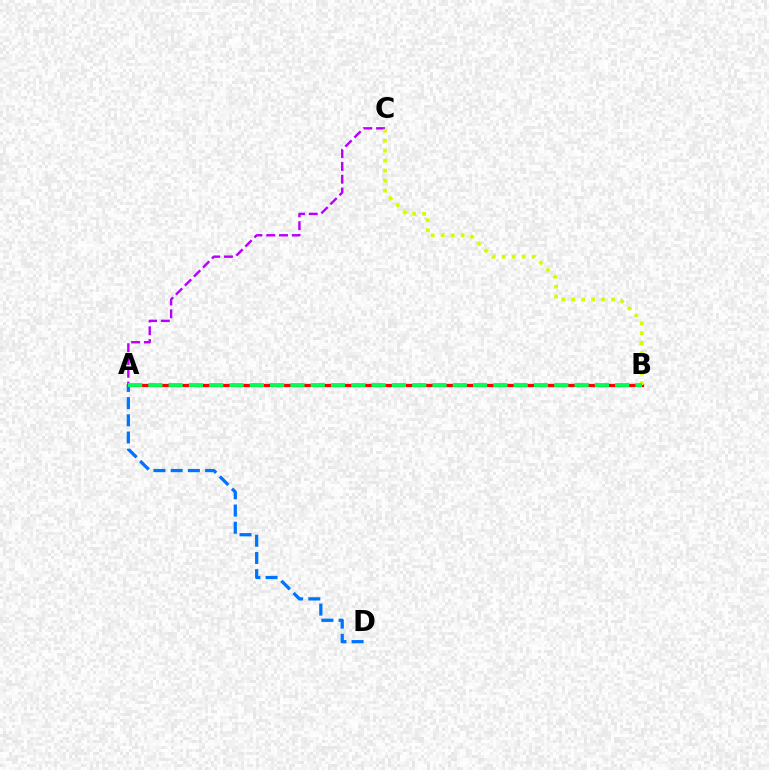{('A', 'B'): [{'color': '#ff0000', 'line_style': 'solid', 'thickness': 2.36}, {'color': '#00ff5c', 'line_style': 'dashed', 'thickness': 2.76}], ('A', 'C'): [{'color': '#b900ff', 'line_style': 'dashed', 'thickness': 1.74}], ('A', 'D'): [{'color': '#0074ff', 'line_style': 'dashed', 'thickness': 2.34}], ('B', 'C'): [{'color': '#d1ff00', 'line_style': 'dotted', 'thickness': 2.71}]}